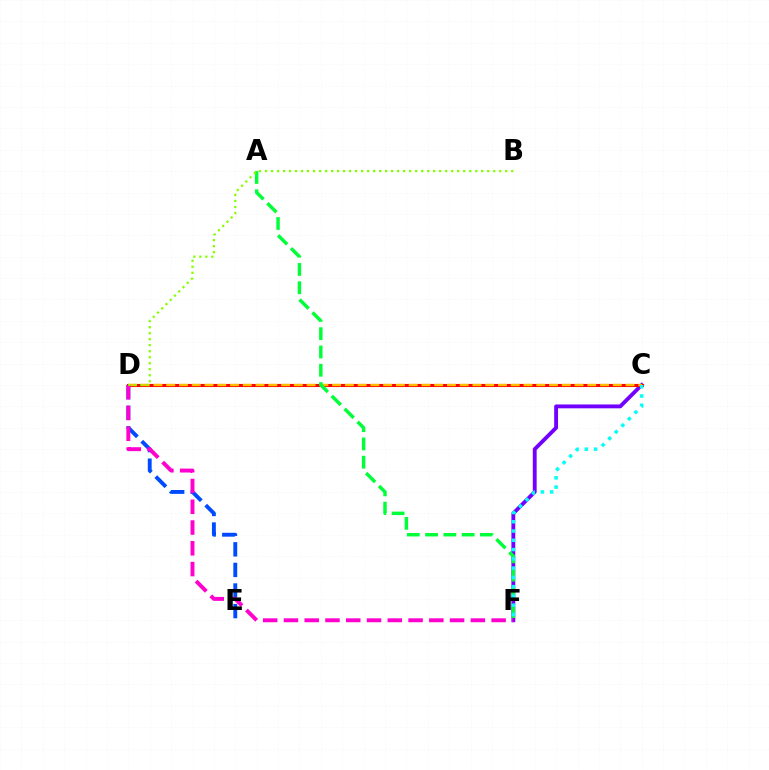{('C', 'F'): [{'color': '#7200ff', 'line_style': 'solid', 'thickness': 2.77}, {'color': '#00fff6', 'line_style': 'dotted', 'thickness': 2.52}], ('C', 'D'): [{'color': '#ff0000', 'line_style': 'solid', 'thickness': 2.22}, {'color': '#ffbd00', 'line_style': 'dashed', 'thickness': 1.73}], ('D', 'E'): [{'color': '#004bff', 'line_style': 'dashed', 'thickness': 2.8}], ('A', 'F'): [{'color': '#00ff39', 'line_style': 'dashed', 'thickness': 2.48}], ('D', 'F'): [{'color': '#ff00cf', 'line_style': 'dashed', 'thickness': 2.82}], ('B', 'D'): [{'color': '#84ff00', 'line_style': 'dotted', 'thickness': 1.63}]}